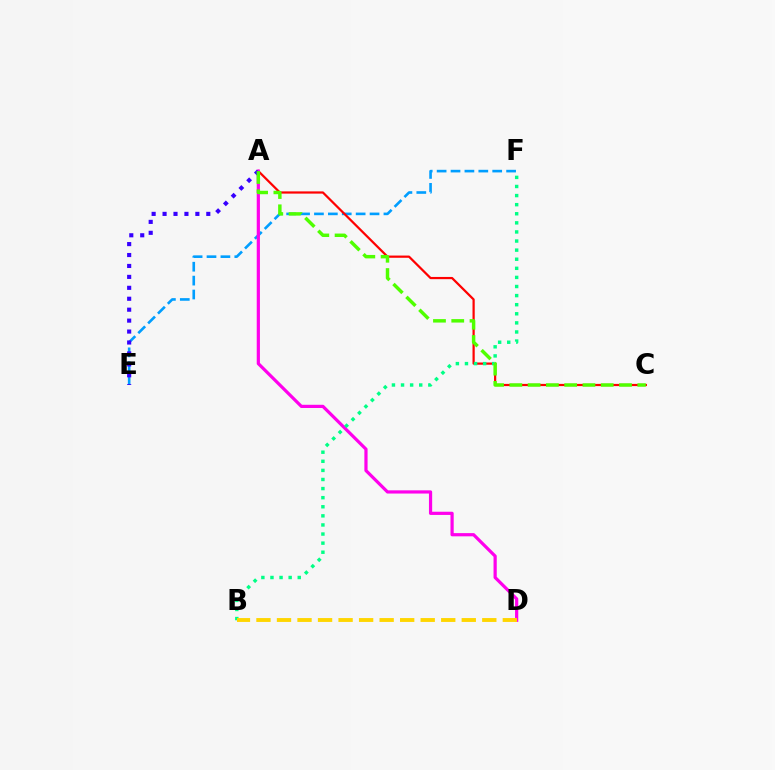{('E', 'F'): [{'color': '#009eff', 'line_style': 'dashed', 'thickness': 1.89}], ('A', 'C'): [{'color': '#ff0000', 'line_style': 'solid', 'thickness': 1.6}, {'color': '#4fff00', 'line_style': 'dashed', 'thickness': 2.48}], ('A', 'D'): [{'color': '#ff00ed', 'line_style': 'solid', 'thickness': 2.31}], ('A', 'E'): [{'color': '#3700ff', 'line_style': 'dotted', 'thickness': 2.97}], ('B', 'F'): [{'color': '#00ff86', 'line_style': 'dotted', 'thickness': 2.47}], ('B', 'D'): [{'color': '#ffd500', 'line_style': 'dashed', 'thickness': 2.79}]}